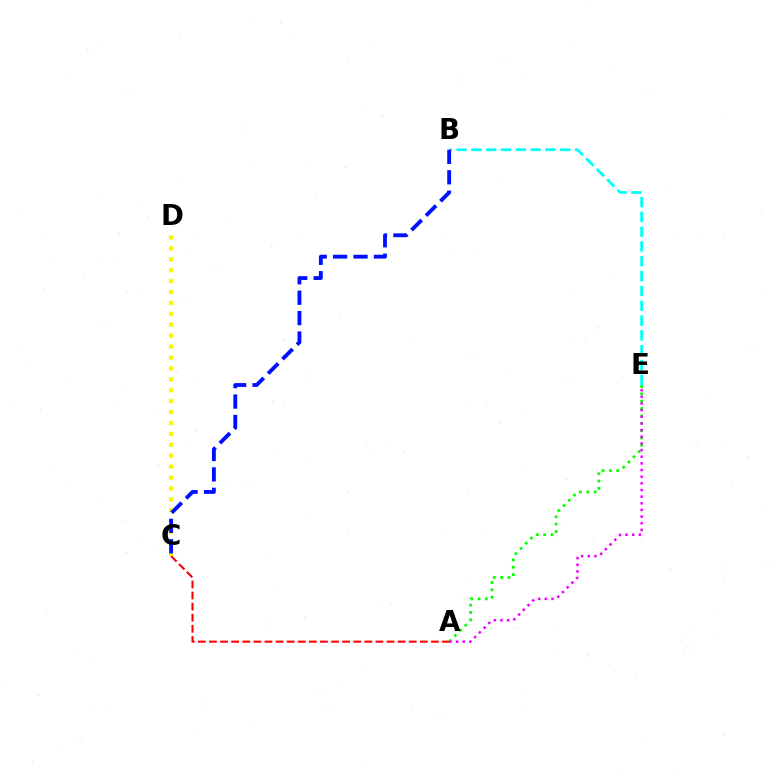{('B', 'E'): [{'color': '#00fff6', 'line_style': 'dashed', 'thickness': 2.01}], ('A', 'C'): [{'color': '#ff0000', 'line_style': 'dashed', 'thickness': 1.51}], ('C', 'D'): [{'color': '#fcf500', 'line_style': 'dotted', 'thickness': 2.97}], ('B', 'C'): [{'color': '#0010ff', 'line_style': 'dashed', 'thickness': 2.77}], ('A', 'E'): [{'color': '#08ff00', 'line_style': 'dotted', 'thickness': 1.99}, {'color': '#ee00ff', 'line_style': 'dotted', 'thickness': 1.81}]}